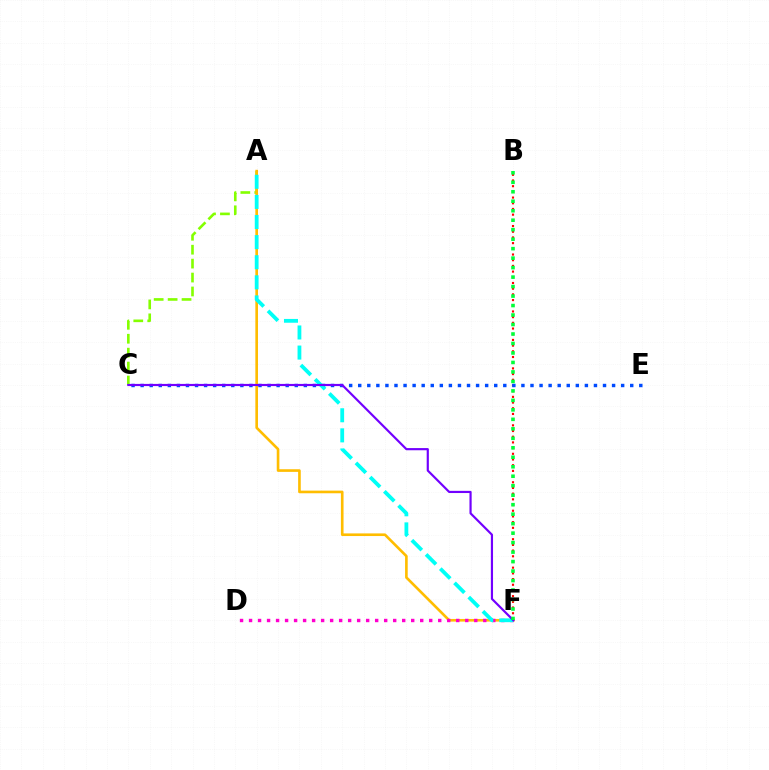{('A', 'C'): [{'color': '#84ff00', 'line_style': 'dashed', 'thickness': 1.89}], ('B', 'F'): [{'color': '#ff0000', 'line_style': 'dotted', 'thickness': 1.55}, {'color': '#00ff39', 'line_style': 'dotted', 'thickness': 2.58}], ('A', 'F'): [{'color': '#ffbd00', 'line_style': 'solid', 'thickness': 1.9}, {'color': '#00fff6', 'line_style': 'dashed', 'thickness': 2.73}], ('D', 'F'): [{'color': '#ff00cf', 'line_style': 'dotted', 'thickness': 2.45}], ('C', 'E'): [{'color': '#004bff', 'line_style': 'dotted', 'thickness': 2.46}], ('C', 'F'): [{'color': '#7200ff', 'line_style': 'solid', 'thickness': 1.57}]}